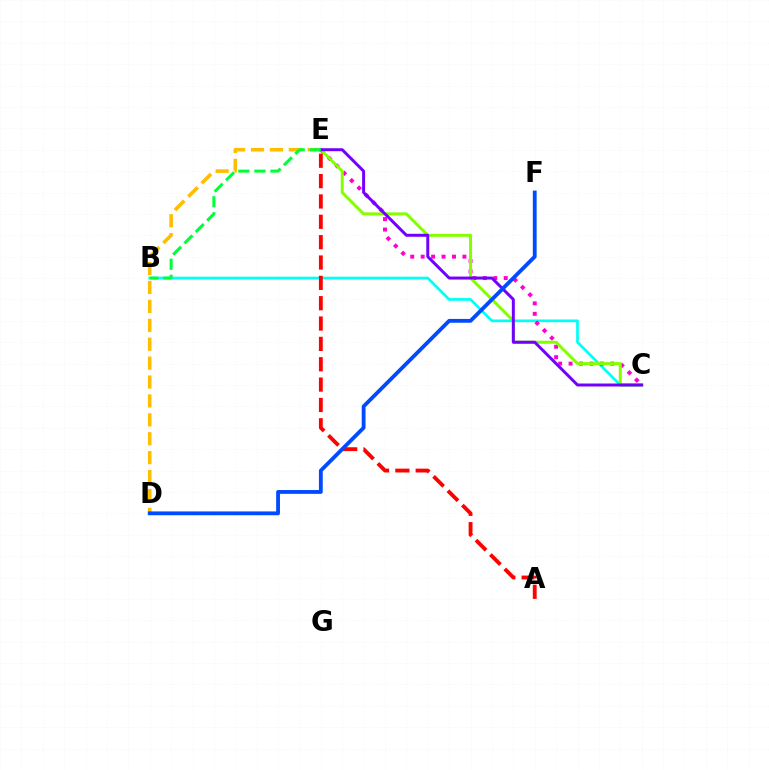{('D', 'E'): [{'color': '#ffbd00', 'line_style': 'dashed', 'thickness': 2.57}], ('B', 'C'): [{'color': '#00fff6', 'line_style': 'solid', 'thickness': 1.96}], ('C', 'E'): [{'color': '#ff00cf', 'line_style': 'dotted', 'thickness': 2.84}, {'color': '#84ff00', 'line_style': 'solid', 'thickness': 2.16}, {'color': '#7200ff', 'line_style': 'solid', 'thickness': 2.14}], ('A', 'E'): [{'color': '#ff0000', 'line_style': 'dashed', 'thickness': 2.76}], ('B', 'E'): [{'color': '#00ff39', 'line_style': 'dashed', 'thickness': 2.18}], ('D', 'F'): [{'color': '#004bff', 'line_style': 'solid', 'thickness': 2.75}]}